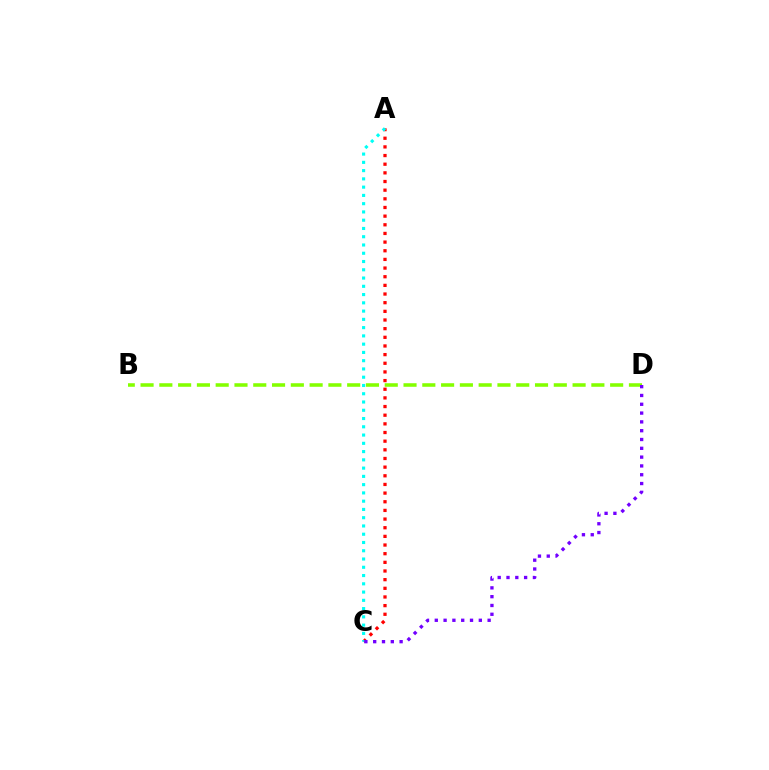{('A', 'C'): [{'color': '#ff0000', 'line_style': 'dotted', 'thickness': 2.35}, {'color': '#00fff6', 'line_style': 'dotted', 'thickness': 2.25}], ('B', 'D'): [{'color': '#84ff00', 'line_style': 'dashed', 'thickness': 2.55}], ('C', 'D'): [{'color': '#7200ff', 'line_style': 'dotted', 'thickness': 2.39}]}